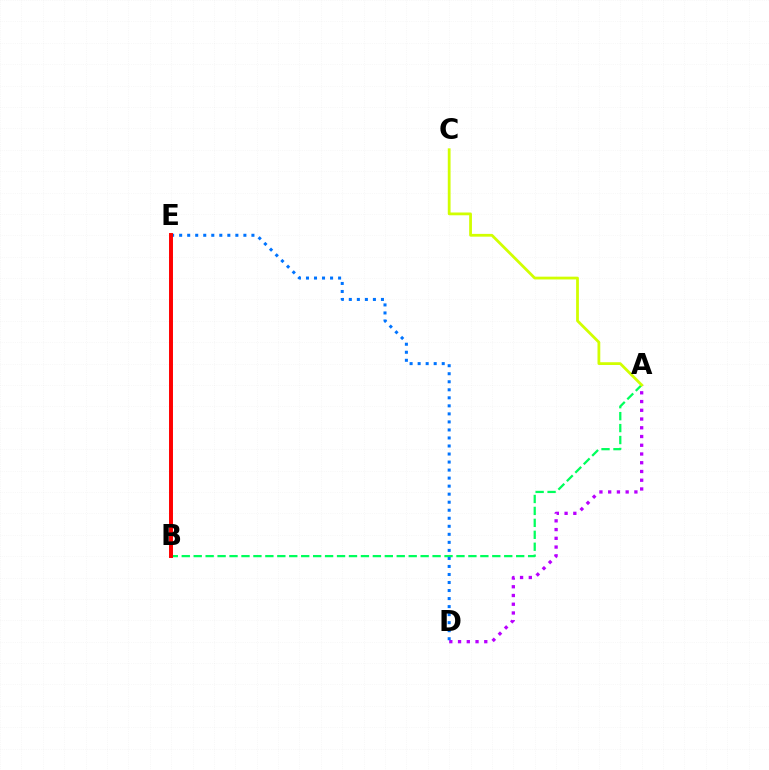{('A', 'D'): [{'color': '#b900ff', 'line_style': 'dotted', 'thickness': 2.38}], ('A', 'B'): [{'color': '#00ff5c', 'line_style': 'dashed', 'thickness': 1.62}], ('D', 'E'): [{'color': '#0074ff', 'line_style': 'dotted', 'thickness': 2.18}], ('B', 'E'): [{'color': '#ff0000', 'line_style': 'solid', 'thickness': 2.84}], ('A', 'C'): [{'color': '#d1ff00', 'line_style': 'solid', 'thickness': 2.0}]}